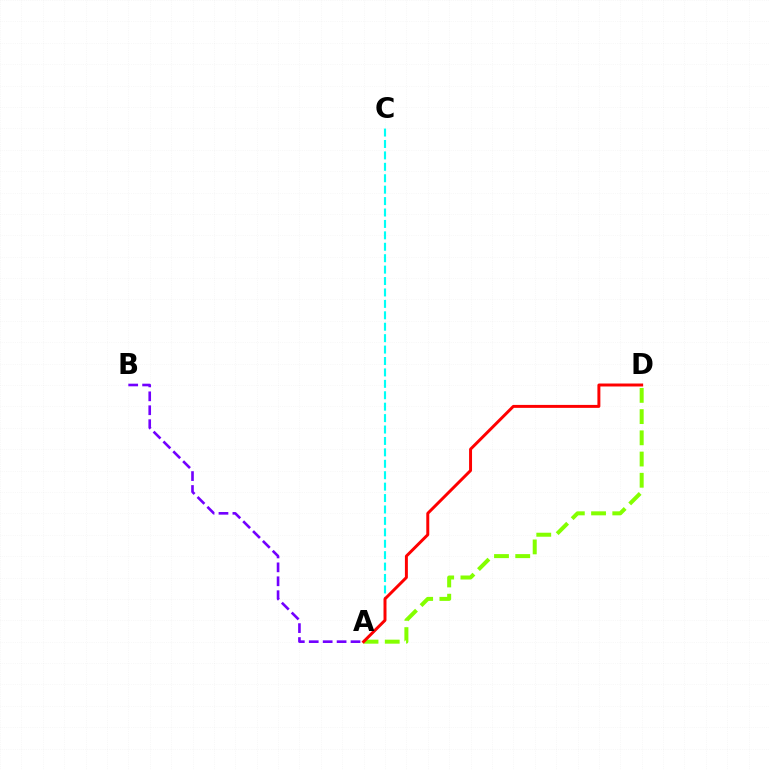{('A', 'C'): [{'color': '#00fff6', 'line_style': 'dashed', 'thickness': 1.55}], ('A', 'D'): [{'color': '#84ff00', 'line_style': 'dashed', 'thickness': 2.88}, {'color': '#ff0000', 'line_style': 'solid', 'thickness': 2.13}], ('A', 'B'): [{'color': '#7200ff', 'line_style': 'dashed', 'thickness': 1.89}]}